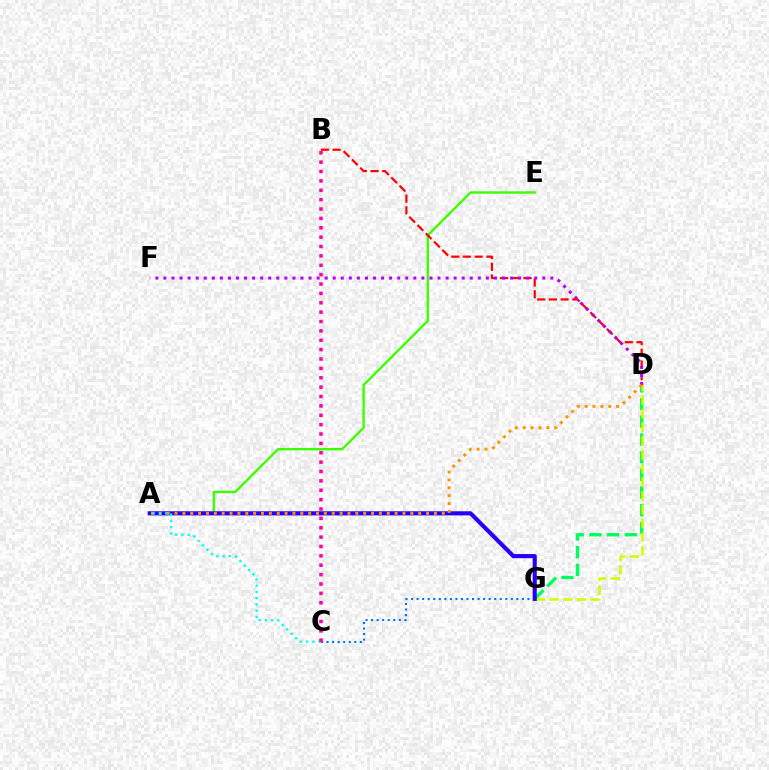{('D', 'G'): [{'color': '#00ff5c', 'line_style': 'dashed', 'thickness': 2.4}, {'color': '#d1ff00', 'line_style': 'dashed', 'thickness': 1.86}], ('A', 'E'): [{'color': '#3dff00', 'line_style': 'solid', 'thickness': 1.72}], ('C', 'G'): [{'color': '#0074ff', 'line_style': 'dotted', 'thickness': 1.51}], ('B', 'D'): [{'color': '#ff0000', 'line_style': 'dashed', 'thickness': 1.59}], ('D', 'F'): [{'color': '#b900ff', 'line_style': 'dotted', 'thickness': 2.19}], ('A', 'G'): [{'color': '#2500ff', 'line_style': 'solid', 'thickness': 2.97}], ('A', 'D'): [{'color': '#ff9400', 'line_style': 'dotted', 'thickness': 2.14}], ('A', 'C'): [{'color': '#00fff6', 'line_style': 'dotted', 'thickness': 1.7}], ('B', 'C'): [{'color': '#ff00ac', 'line_style': 'dotted', 'thickness': 2.55}]}